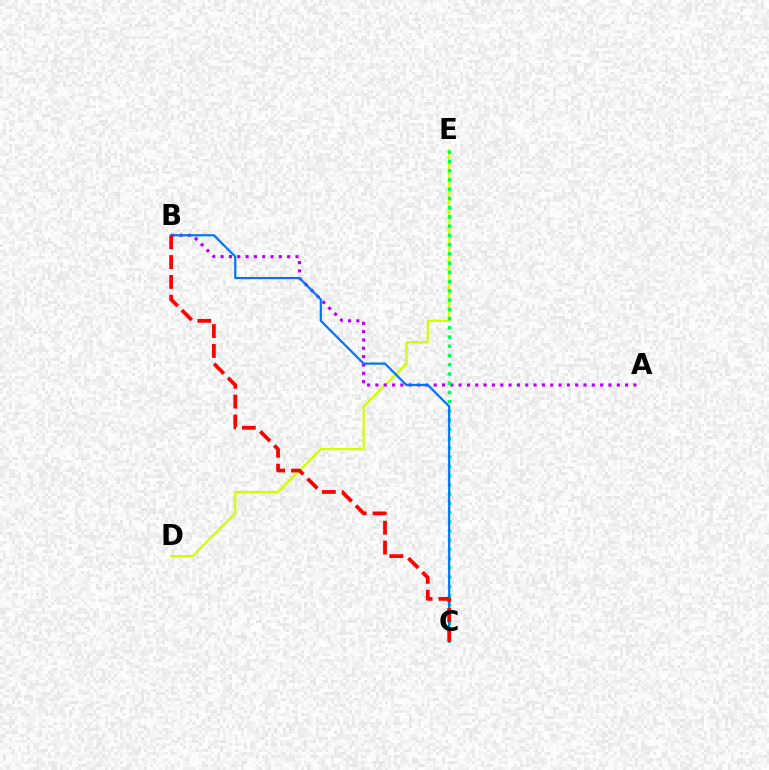{('D', 'E'): [{'color': '#d1ff00', 'line_style': 'solid', 'thickness': 1.58}], ('A', 'B'): [{'color': '#b900ff', 'line_style': 'dotted', 'thickness': 2.26}], ('C', 'E'): [{'color': '#00ff5c', 'line_style': 'dotted', 'thickness': 2.51}], ('B', 'C'): [{'color': '#0074ff', 'line_style': 'solid', 'thickness': 1.58}, {'color': '#ff0000', 'line_style': 'dashed', 'thickness': 2.7}]}